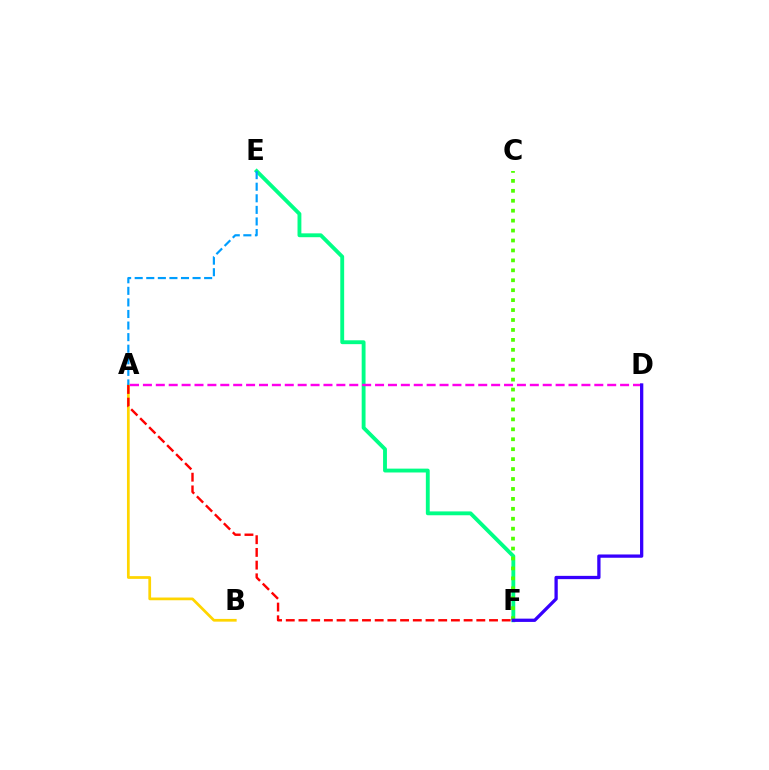{('E', 'F'): [{'color': '#00ff86', 'line_style': 'solid', 'thickness': 2.78}], ('A', 'B'): [{'color': '#ffd500', 'line_style': 'solid', 'thickness': 1.97}], ('A', 'E'): [{'color': '#009eff', 'line_style': 'dashed', 'thickness': 1.57}], ('A', 'F'): [{'color': '#ff0000', 'line_style': 'dashed', 'thickness': 1.73}], ('C', 'F'): [{'color': '#4fff00', 'line_style': 'dotted', 'thickness': 2.7}], ('A', 'D'): [{'color': '#ff00ed', 'line_style': 'dashed', 'thickness': 1.75}], ('D', 'F'): [{'color': '#3700ff', 'line_style': 'solid', 'thickness': 2.36}]}